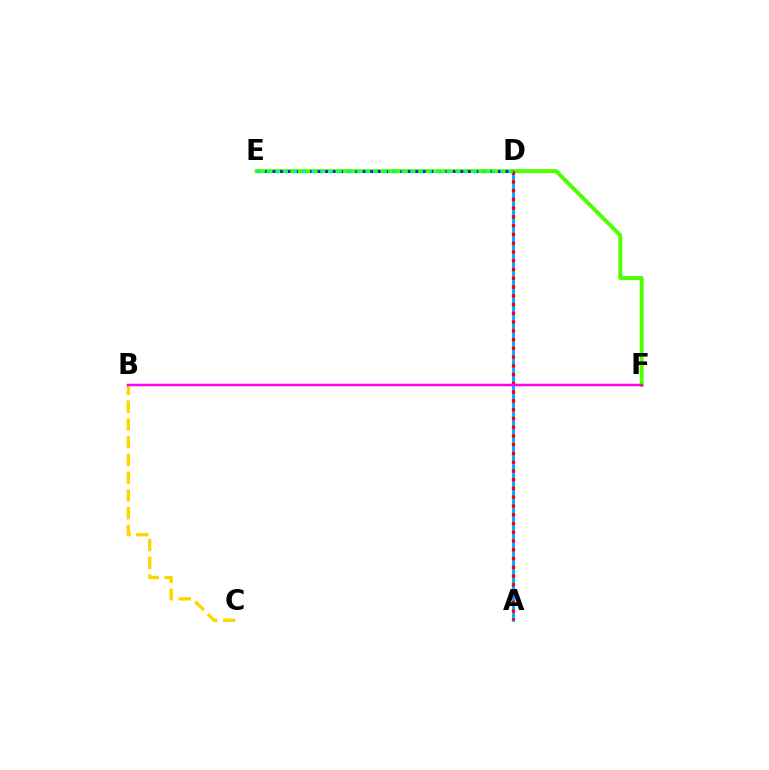{('A', 'D'): [{'color': '#009eff', 'line_style': 'solid', 'thickness': 1.96}, {'color': '#ff0000', 'line_style': 'dotted', 'thickness': 2.38}], ('E', 'F'): [{'color': '#4fff00', 'line_style': 'solid', 'thickness': 2.84}], ('D', 'E'): [{'color': '#3700ff', 'line_style': 'dotted', 'thickness': 2.04}, {'color': '#00ff86', 'line_style': 'dotted', 'thickness': 2.45}], ('B', 'C'): [{'color': '#ffd500', 'line_style': 'dashed', 'thickness': 2.41}], ('B', 'F'): [{'color': '#ff00ed', 'line_style': 'solid', 'thickness': 1.8}]}